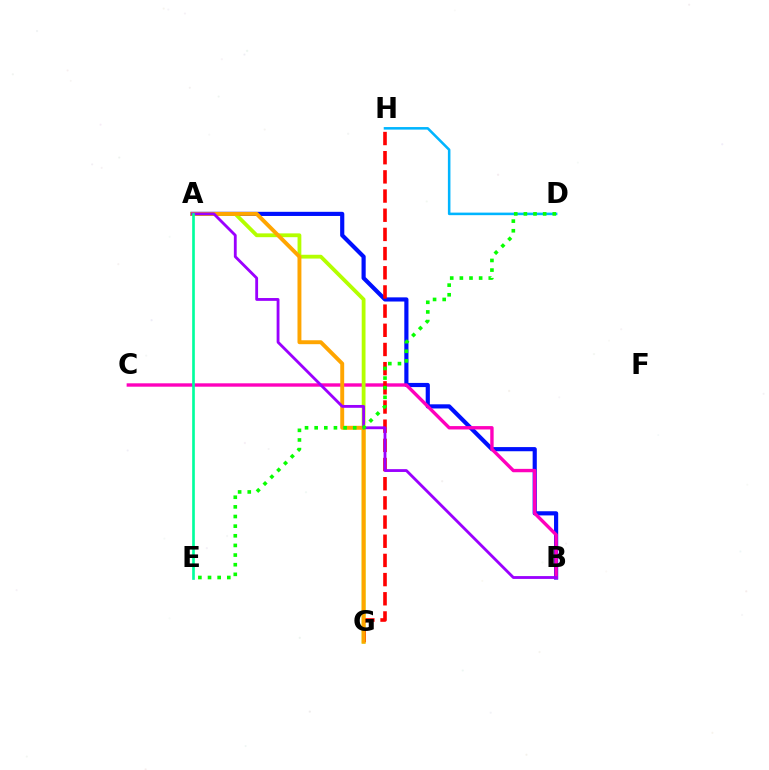{('A', 'B'): [{'color': '#0010ff', 'line_style': 'solid', 'thickness': 3.0}, {'color': '#9b00ff', 'line_style': 'solid', 'thickness': 2.04}], ('D', 'H'): [{'color': '#00b5ff', 'line_style': 'solid', 'thickness': 1.84}], ('B', 'C'): [{'color': '#ff00bd', 'line_style': 'solid', 'thickness': 2.44}], ('A', 'G'): [{'color': '#b3ff00', 'line_style': 'solid', 'thickness': 2.74}, {'color': '#ffa500', 'line_style': 'solid', 'thickness': 2.83}], ('G', 'H'): [{'color': '#ff0000', 'line_style': 'dashed', 'thickness': 2.61}], ('D', 'E'): [{'color': '#08ff00', 'line_style': 'dotted', 'thickness': 2.62}], ('A', 'E'): [{'color': '#00ff9d', 'line_style': 'solid', 'thickness': 1.92}]}